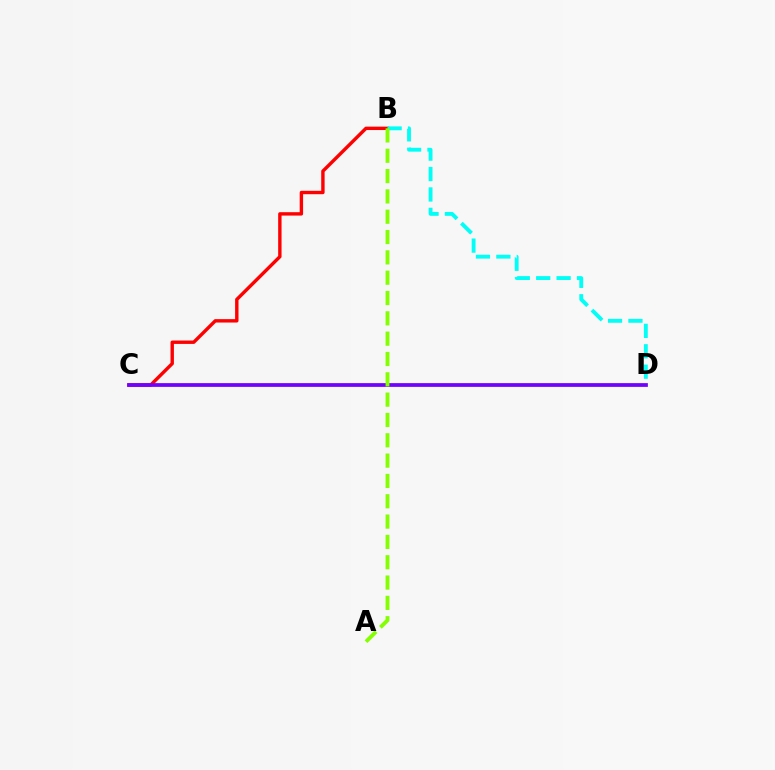{('B', 'C'): [{'color': '#ff0000', 'line_style': 'solid', 'thickness': 2.44}], ('B', 'D'): [{'color': '#00fff6', 'line_style': 'dashed', 'thickness': 2.77}], ('C', 'D'): [{'color': '#7200ff', 'line_style': 'solid', 'thickness': 2.7}], ('A', 'B'): [{'color': '#84ff00', 'line_style': 'dashed', 'thickness': 2.76}]}